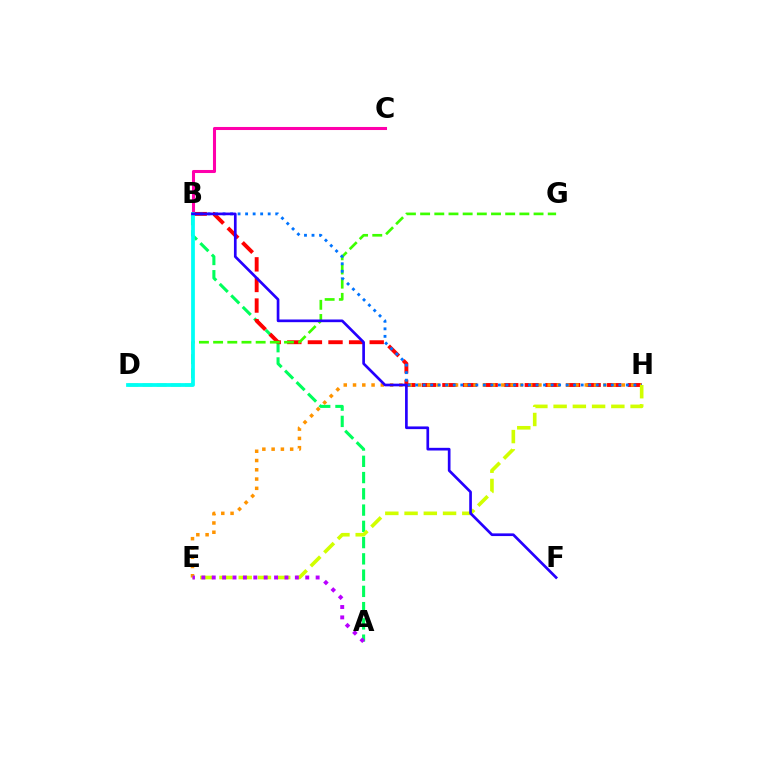{('A', 'B'): [{'color': '#00ff5c', 'line_style': 'dashed', 'thickness': 2.21}], ('B', 'C'): [{'color': '#ff00ac', 'line_style': 'solid', 'thickness': 2.2}], ('B', 'H'): [{'color': '#ff0000', 'line_style': 'dashed', 'thickness': 2.8}, {'color': '#0074ff', 'line_style': 'dotted', 'thickness': 2.04}], ('D', 'G'): [{'color': '#3dff00', 'line_style': 'dashed', 'thickness': 1.93}], ('E', 'H'): [{'color': '#ff9400', 'line_style': 'dotted', 'thickness': 2.52}, {'color': '#d1ff00', 'line_style': 'dashed', 'thickness': 2.61}], ('B', 'D'): [{'color': '#00fff6', 'line_style': 'solid', 'thickness': 2.71}], ('B', 'F'): [{'color': '#2500ff', 'line_style': 'solid', 'thickness': 1.93}], ('A', 'E'): [{'color': '#b900ff', 'line_style': 'dotted', 'thickness': 2.82}]}